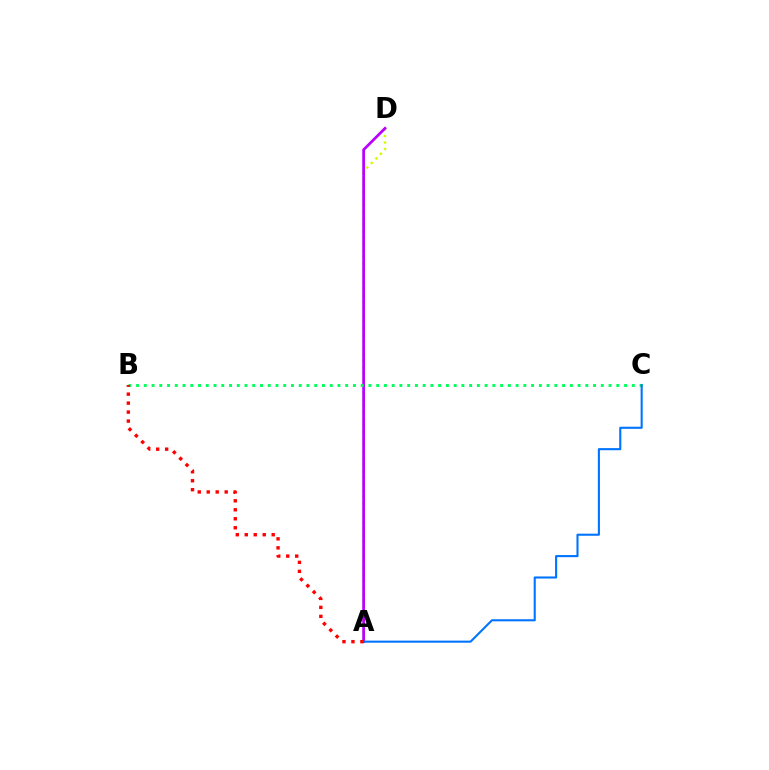{('A', 'D'): [{'color': '#d1ff00', 'line_style': 'dotted', 'thickness': 1.76}, {'color': '#b900ff', 'line_style': 'solid', 'thickness': 1.97}], ('B', 'C'): [{'color': '#00ff5c', 'line_style': 'dotted', 'thickness': 2.1}], ('A', 'C'): [{'color': '#0074ff', 'line_style': 'solid', 'thickness': 1.51}], ('A', 'B'): [{'color': '#ff0000', 'line_style': 'dotted', 'thickness': 2.44}]}